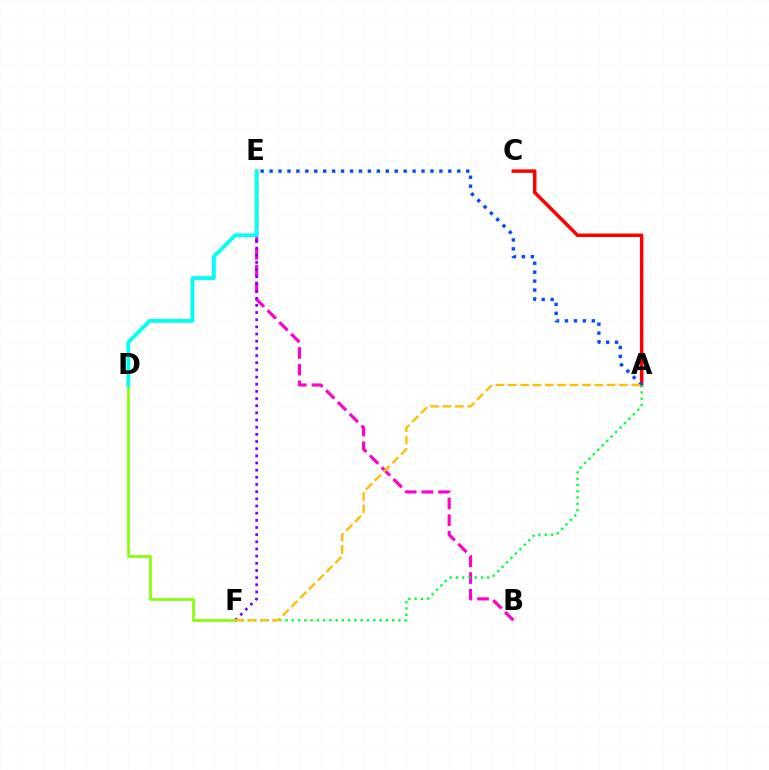{('A', 'C'): [{'color': '#ff0000', 'line_style': 'solid', 'thickness': 2.51}], ('A', 'E'): [{'color': '#004bff', 'line_style': 'dotted', 'thickness': 2.43}], ('B', 'E'): [{'color': '#ff00cf', 'line_style': 'dashed', 'thickness': 2.27}], ('E', 'F'): [{'color': '#7200ff', 'line_style': 'dotted', 'thickness': 1.95}], ('D', 'F'): [{'color': '#84ff00', 'line_style': 'solid', 'thickness': 1.92}], ('D', 'E'): [{'color': '#00fff6', 'line_style': 'solid', 'thickness': 2.76}], ('A', 'F'): [{'color': '#00ff39', 'line_style': 'dotted', 'thickness': 1.7}, {'color': '#ffbd00', 'line_style': 'dashed', 'thickness': 1.68}]}